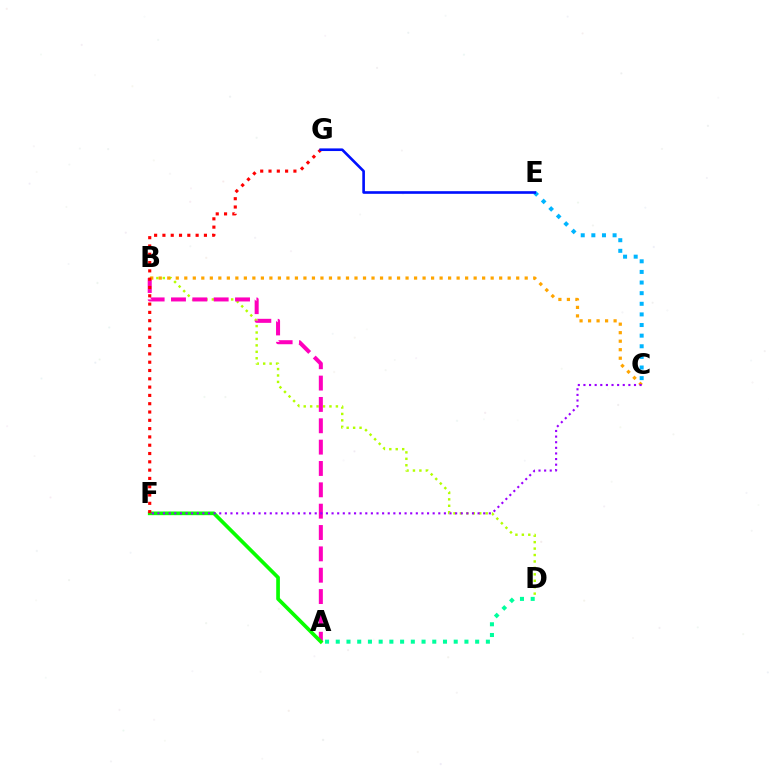{('C', 'E'): [{'color': '#00b5ff', 'line_style': 'dotted', 'thickness': 2.89}], ('B', 'D'): [{'color': '#b3ff00', 'line_style': 'dotted', 'thickness': 1.75}], ('A', 'B'): [{'color': '#ff00bd', 'line_style': 'dashed', 'thickness': 2.9}], ('A', 'F'): [{'color': '#08ff00', 'line_style': 'solid', 'thickness': 2.65}], ('B', 'C'): [{'color': '#ffa500', 'line_style': 'dotted', 'thickness': 2.31}], ('A', 'D'): [{'color': '#00ff9d', 'line_style': 'dotted', 'thickness': 2.91}], ('F', 'G'): [{'color': '#ff0000', 'line_style': 'dotted', 'thickness': 2.26}], ('C', 'F'): [{'color': '#9b00ff', 'line_style': 'dotted', 'thickness': 1.53}], ('E', 'G'): [{'color': '#0010ff', 'line_style': 'solid', 'thickness': 1.9}]}